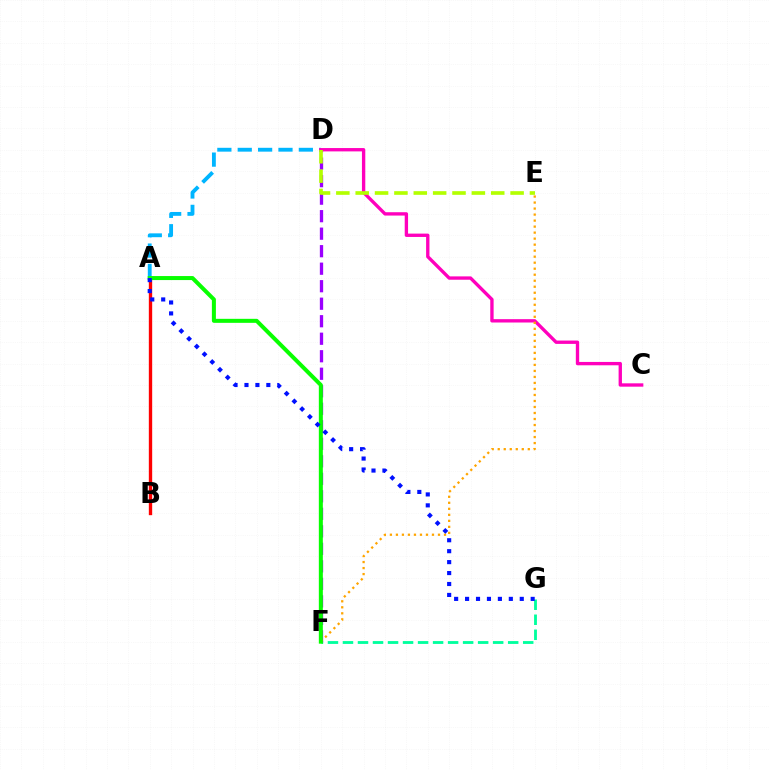{('F', 'G'): [{'color': '#00ff9d', 'line_style': 'dashed', 'thickness': 2.04}], ('D', 'F'): [{'color': '#9b00ff', 'line_style': 'dashed', 'thickness': 2.38}], ('A', 'B'): [{'color': '#ff0000', 'line_style': 'solid', 'thickness': 2.41}], ('A', 'D'): [{'color': '#00b5ff', 'line_style': 'dashed', 'thickness': 2.77}], ('C', 'D'): [{'color': '#ff00bd', 'line_style': 'solid', 'thickness': 2.41}], ('D', 'E'): [{'color': '#b3ff00', 'line_style': 'dashed', 'thickness': 2.63}], ('E', 'F'): [{'color': '#ffa500', 'line_style': 'dotted', 'thickness': 1.63}], ('A', 'F'): [{'color': '#08ff00', 'line_style': 'solid', 'thickness': 2.89}], ('A', 'G'): [{'color': '#0010ff', 'line_style': 'dotted', 'thickness': 2.97}]}